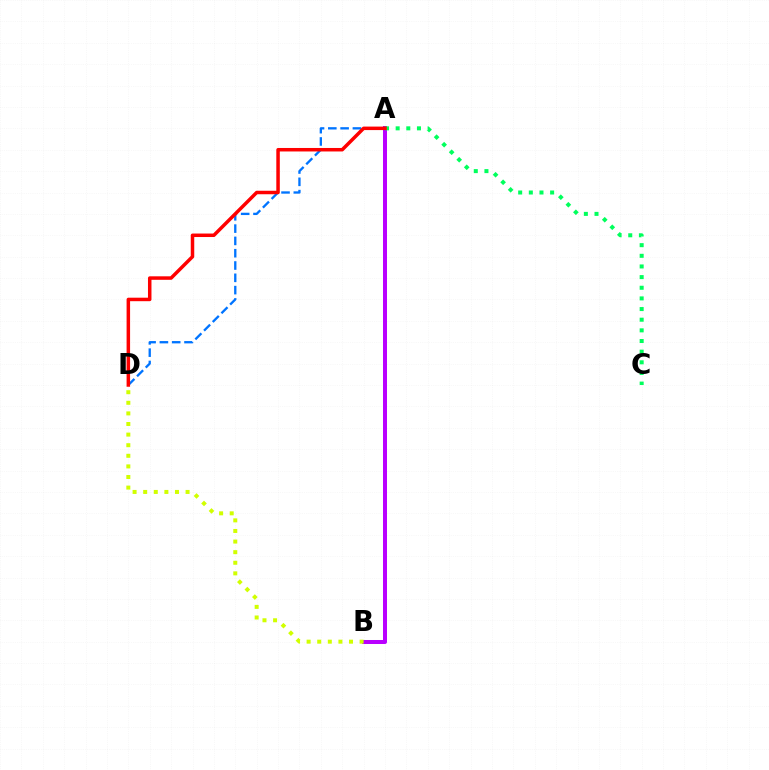{('A', 'D'): [{'color': '#0074ff', 'line_style': 'dashed', 'thickness': 1.67}, {'color': '#ff0000', 'line_style': 'solid', 'thickness': 2.52}], ('A', 'B'): [{'color': '#b900ff', 'line_style': 'solid', 'thickness': 2.89}], ('A', 'C'): [{'color': '#00ff5c', 'line_style': 'dotted', 'thickness': 2.89}], ('B', 'D'): [{'color': '#d1ff00', 'line_style': 'dotted', 'thickness': 2.88}]}